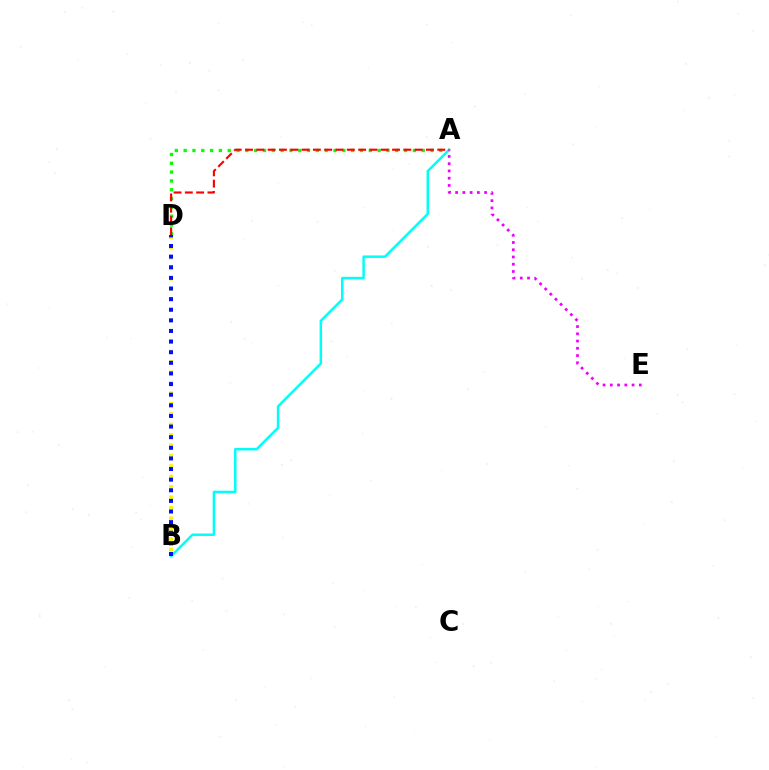{('A', 'D'): [{'color': '#08ff00', 'line_style': 'dotted', 'thickness': 2.4}, {'color': '#ff0000', 'line_style': 'dashed', 'thickness': 1.54}], ('A', 'B'): [{'color': '#00fff6', 'line_style': 'solid', 'thickness': 1.8}], ('B', 'D'): [{'color': '#fcf500', 'line_style': 'dotted', 'thickness': 2.83}, {'color': '#0010ff', 'line_style': 'dotted', 'thickness': 2.89}], ('A', 'E'): [{'color': '#ee00ff', 'line_style': 'dotted', 'thickness': 1.97}]}